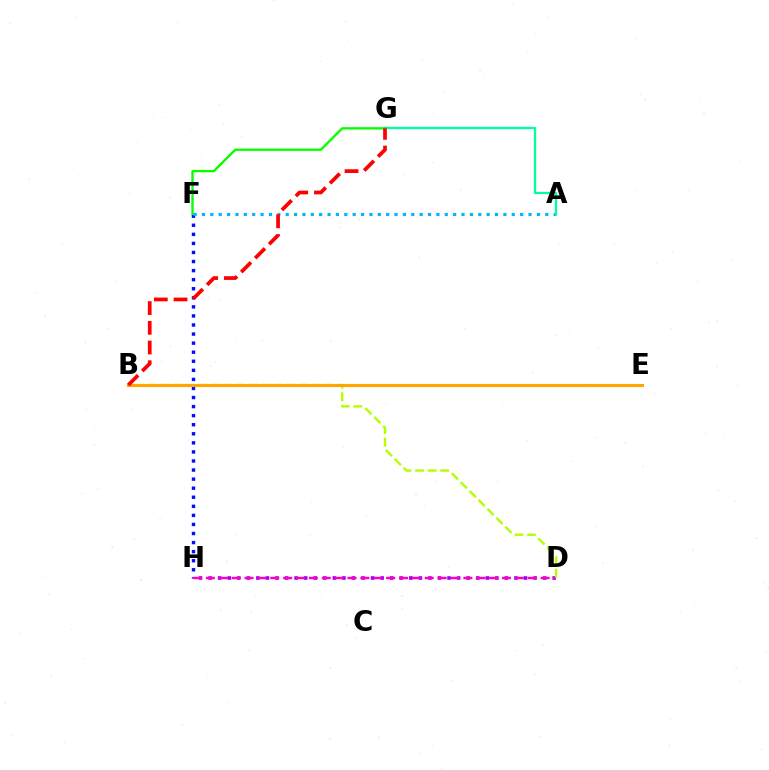{('F', 'H'): [{'color': '#0010ff', 'line_style': 'dotted', 'thickness': 2.46}], ('A', 'F'): [{'color': '#00b5ff', 'line_style': 'dotted', 'thickness': 2.28}], ('D', 'H'): [{'color': '#9b00ff', 'line_style': 'dotted', 'thickness': 2.6}, {'color': '#ff00bd', 'line_style': 'dashed', 'thickness': 1.75}], ('A', 'G'): [{'color': '#00ff9d', 'line_style': 'solid', 'thickness': 1.63}], ('B', 'D'): [{'color': '#b3ff00', 'line_style': 'dashed', 'thickness': 1.71}], ('B', 'E'): [{'color': '#ffa500', 'line_style': 'solid', 'thickness': 2.22}], ('F', 'G'): [{'color': '#08ff00', 'line_style': 'solid', 'thickness': 1.69}], ('B', 'G'): [{'color': '#ff0000', 'line_style': 'dashed', 'thickness': 2.68}]}